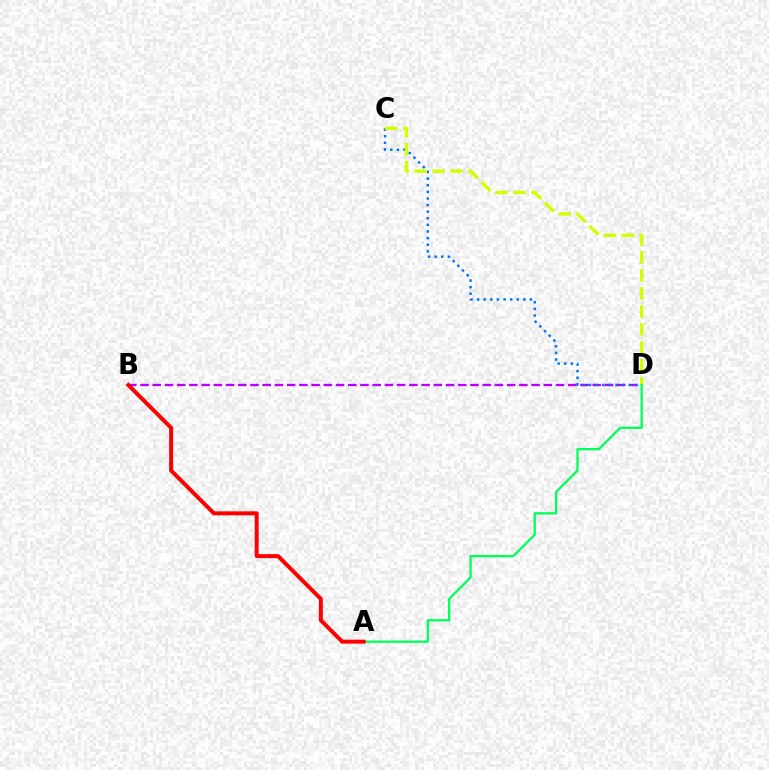{('B', 'D'): [{'color': '#b900ff', 'line_style': 'dashed', 'thickness': 1.66}], ('C', 'D'): [{'color': '#0074ff', 'line_style': 'dotted', 'thickness': 1.8}, {'color': '#d1ff00', 'line_style': 'dashed', 'thickness': 2.44}], ('A', 'D'): [{'color': '#00ff5c', 'line_style': 'solid', 'thickness': 1.65}], ('A', 'B'): [{'color': '#ff0000', 'line_style': 'solid', 'thickness': 2.86}]}